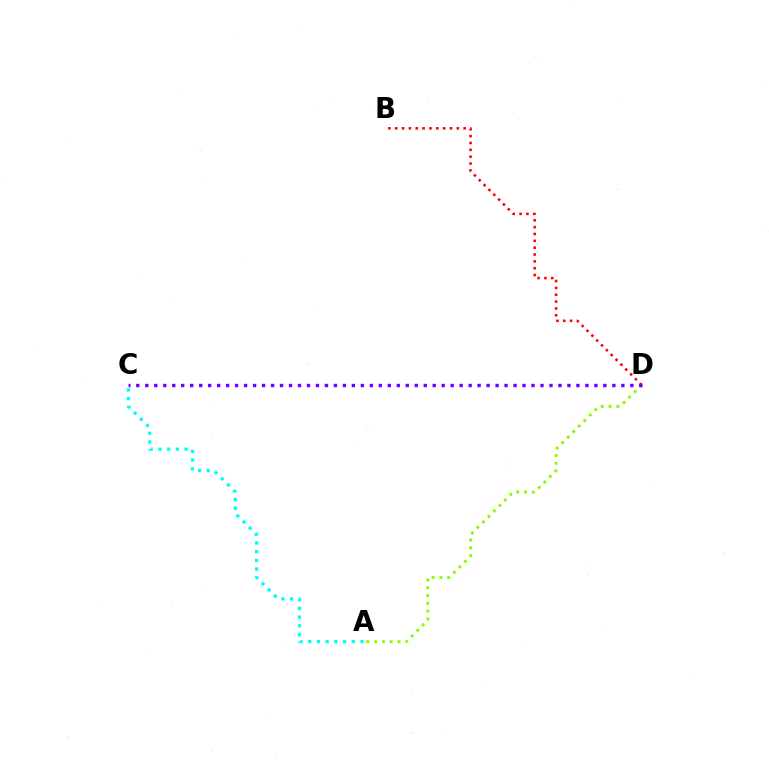{('A', 'D'): [{'color': '#84ff00', 'line_style': 'dotted', 'thickness': 2.12}], ('B', 'D'): [{'color': '#ff0000', 'line_style': 'dotted', 'thickness': 1.86}], ('C', 'D'): [{'color': '#7200ff', 'line_style': 'dotted', 'thickness': 2.44}], ('A', 'C'): [{'color': '#00fff6', 'line_style': 'dotted', 'thickness': 2.37}]}